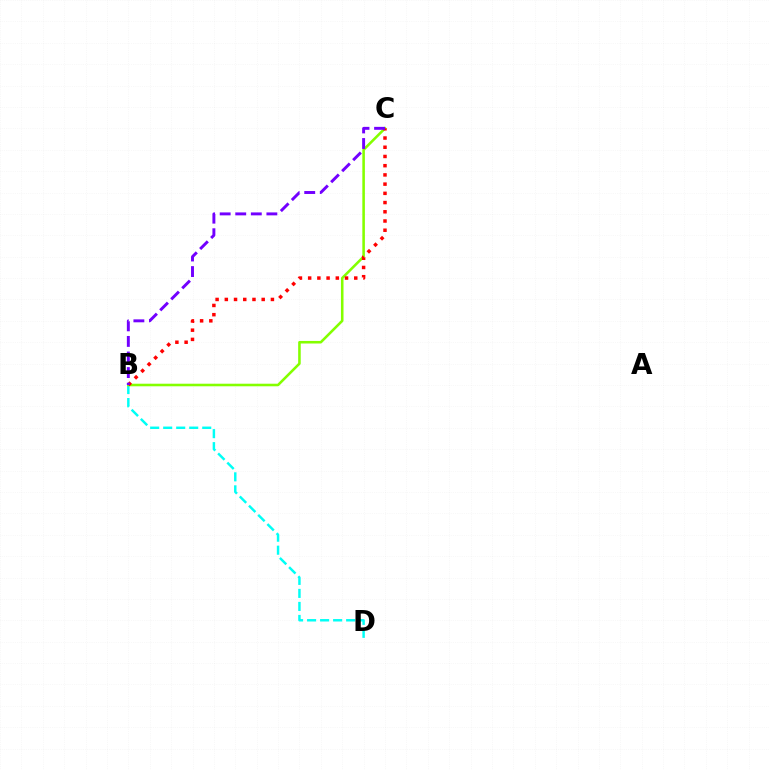{('B', 'D'): [{'color': '#00fff6', 'line_style': 'dashed', 'thickness': 1.77}], ('B', 'C'): [{'color': '#84ff00', 'line_style': 'solid', 'thickness': 1.85}, {'color': '#ff0000', 'line_style': 'dotted', 'thickness': 2.51}, {'color': '#7200ff', 'line_style': 'dashed', 'thickness': 2.11}]}